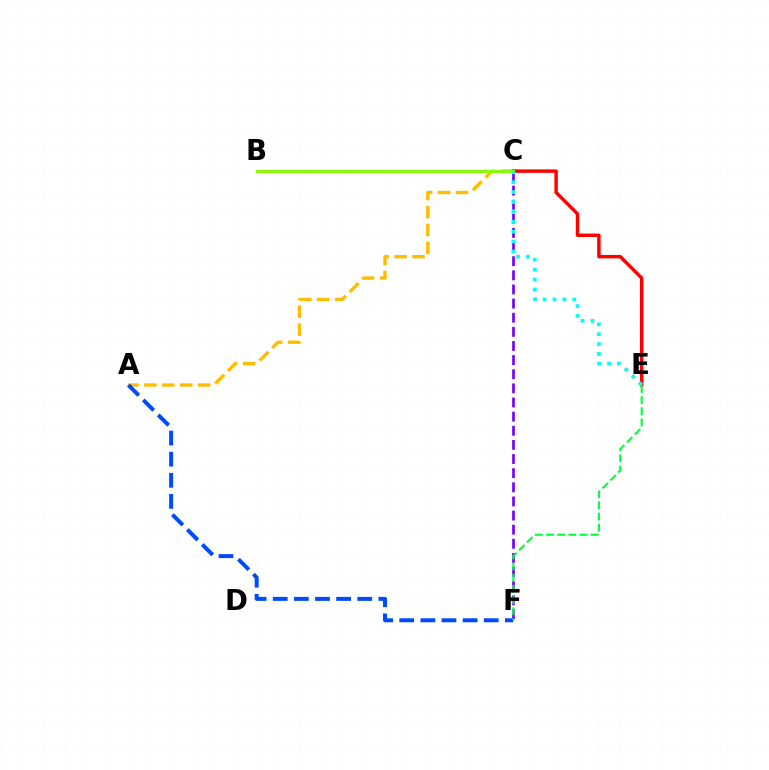{('C', 'F'): [{'color': '#7200ff', 'line_style': 'dashed', 'thickness': 1.92}], ('A', 'C'): [{'color': '#ffbd00', 'line_style': 'dashed', 'thickness': 2.44}], ('B', 'C'): [{'color': '#ff00cf', 'line_style': 'dashed', 'thickness': 1.83}, {'color': '#84ff00', 'line_style': 'solid', 'thickness': 2.09}], ('A', 'F'): [{'color': '#004bff', 'line_style': 'dashed', 'thickness': 2.87}], ('C', 'E'): [{'color': '#ff0000', 'line_style': 'solid', 'thickness': 2.48}, {'color': '#00fff6', 'line_style': 'dotted', 'thickness': 2.69}], ('E', 'F'): [{'color': '#00ff39', 'line_style': 'dashed', 'thickness': 1.52}]}